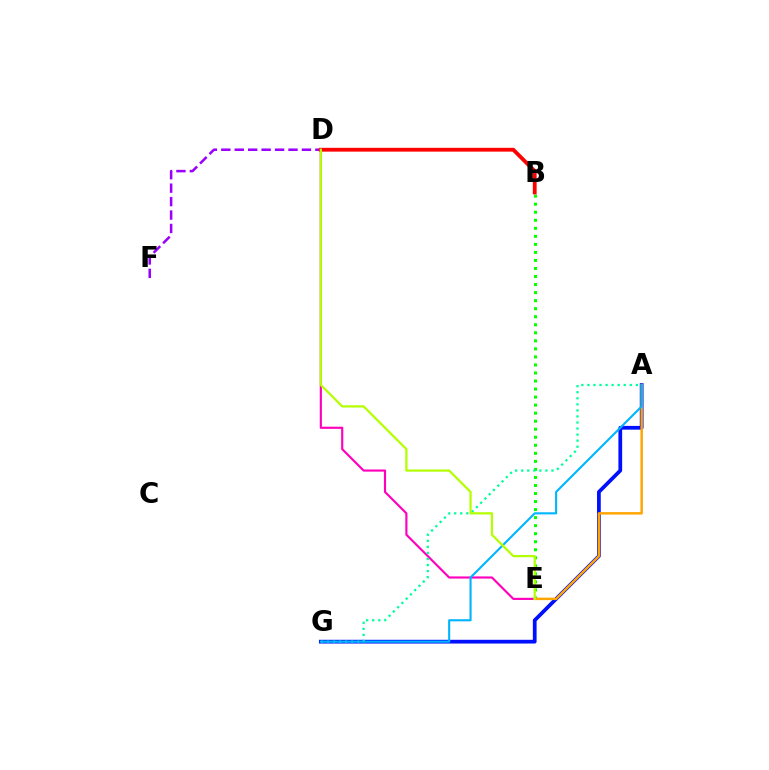{('B', 'E'): [{'color': '#08ff00', 'line_style': 'dotted', 'thickness': 2.18}], ('D', 'E'): [{'color': '#ff00bd', 'line_style': 'solid', 'thickness': 1.55}, {'color': '#b3ff00', 'line_style': 'solid', 'thickness': 1.61}], ('A', 'G'): [{'color': '#0010ff', 'line_style': 'solid', 'thickness': 2.7}, {'color': '#00ff9d', 'line_style': 'dotted', 'thickness': 1.64}, {'color': '#00b5ff', 'line_style': 'solid', 'thickness': 1.52}], ('D', 'F'): [{'color': '#9b00ff', 'line_style': 'dashed', 'thickness': 1.83}], ('A', 'E'): [{'color': '#ffa500', 'line_style': 'solid', 'thickness': 1.77}], ('B', 'D'): [{'color': '#ff0000', 'line_style': 'solid', 'thickness': 2.74}]}